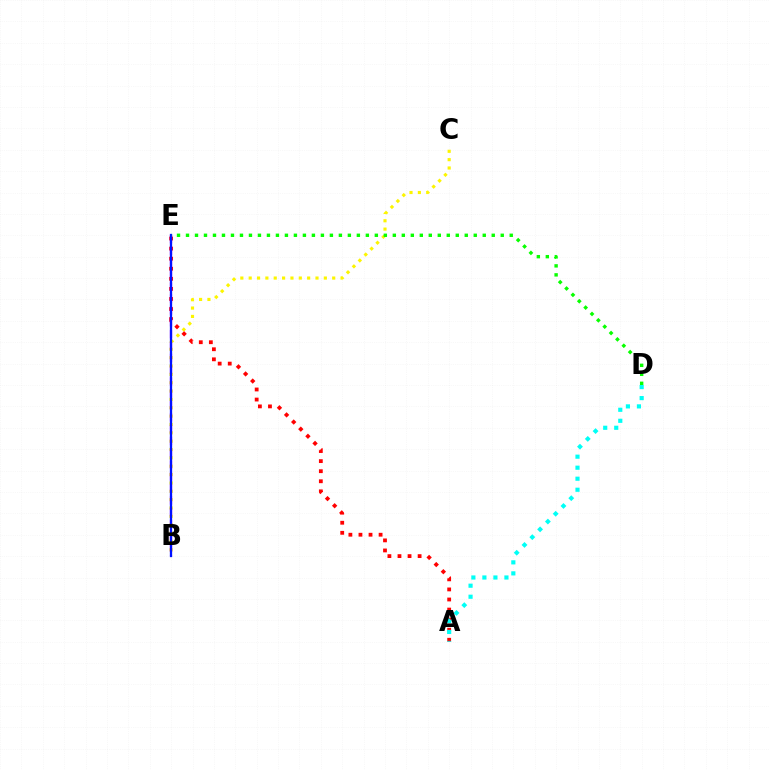{('B', 'C'): [{'color': '#fcf500', 'line_style': 'dotted', 'thickness': 2.27}], ('A', 'E'): [{'color': '#ff0000', 'line_style': 'dotted', 'thickness': 2.74}], ('B', 'E'): [{'color': '#ee00ff', 'line_style': 'dashed', 'thickness': 1.61}, {'color': '#0010ff', 'line_style': 'solid', 'thickness': 1.65}], ('A', 'D'): [{'color': '#00fff6', 'line_style': 'dotted', 'thickness': 2.99}], ('D', 'E'): [{'color': '#08ff00', 'line_style': 'dotted', 'thickness': 2.44}]}